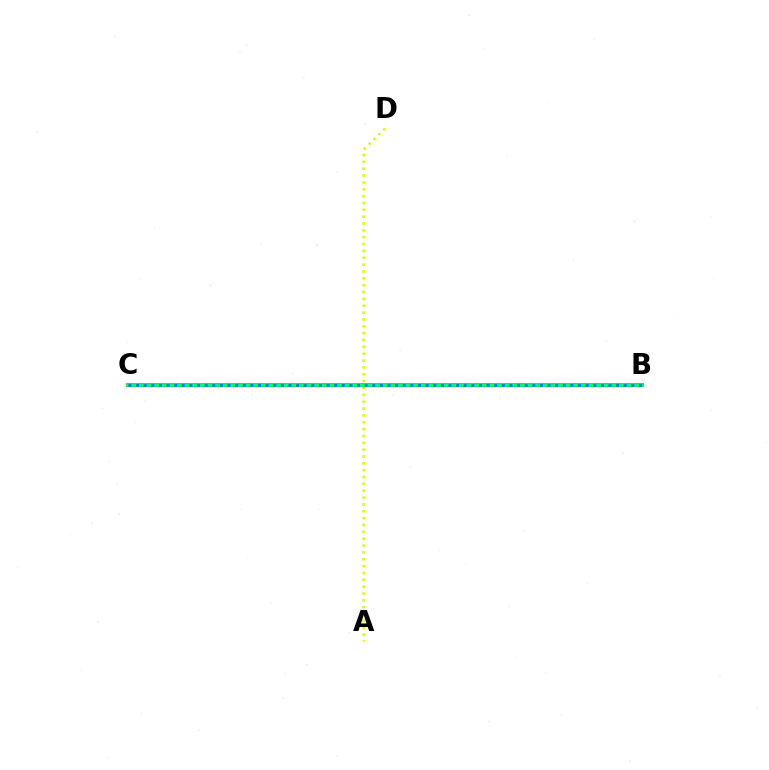{('B', 'C'): [{'color': '#ff0000', 'line_style': 'solid', 'thickness': 2.71}, {'color': '#b900ff', 'line_style': 'dotted', 'thickness': 2.95}, {'color': '#00ff5c', 'line_style': 'solid', 'thickness': 2.75}, {'color': '#0074ff', 'line_style': 'dotted', 'thickness': 2.07}], ('A', 'D'): [{'color': '#d1ff00', 'line_style': 'dotted', 'thickness': 1.86}]}